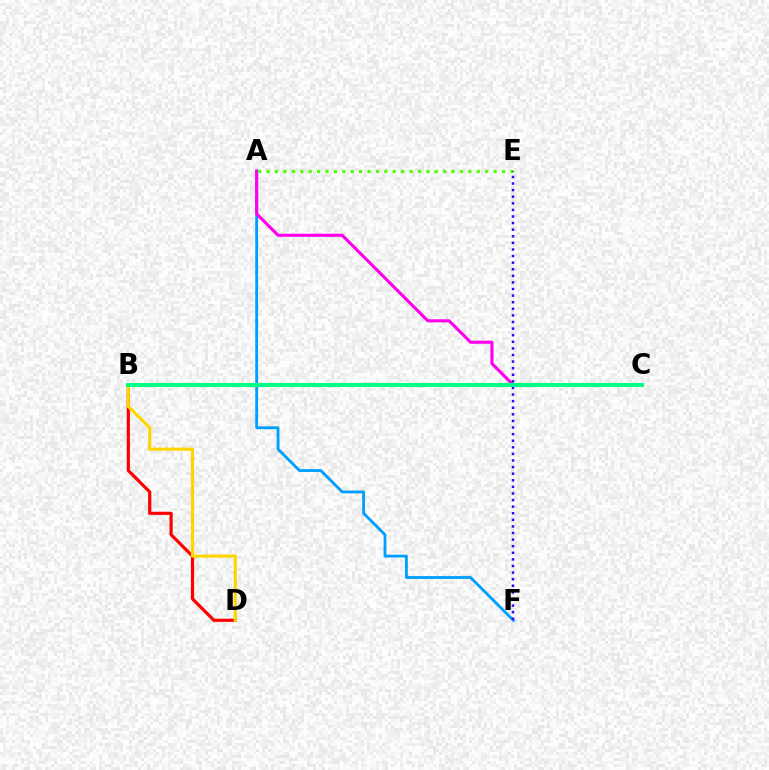{('A', 'F'): [{'color': '#009eff', 'line_style': 'solid', 'thickness': 2.04}], ('B', 'D'): [{'color': '#ff0000', 'line_style': 'solid', 'thickness': 2.29}, {'color': '#ffd500', 'line_style': 'solid', 'thickness': 2.26}], ('A', 'C'): [{'color': '#ff00ed', 'line_style': 'solid', 'thickness': 2.23}], ('A', 'E'): [{'color': '#4fff00', 'line_style': 'dotted', 'thickness': 2.28}], ('E', 'F'): [{'color': '#3700ff', 'line_style': 'dotted', 'thickness': 1.79}], ('B', 'C'): [{'color': '#00ff86', 'line_style': 'solid', 'thickness': 2.96}]}